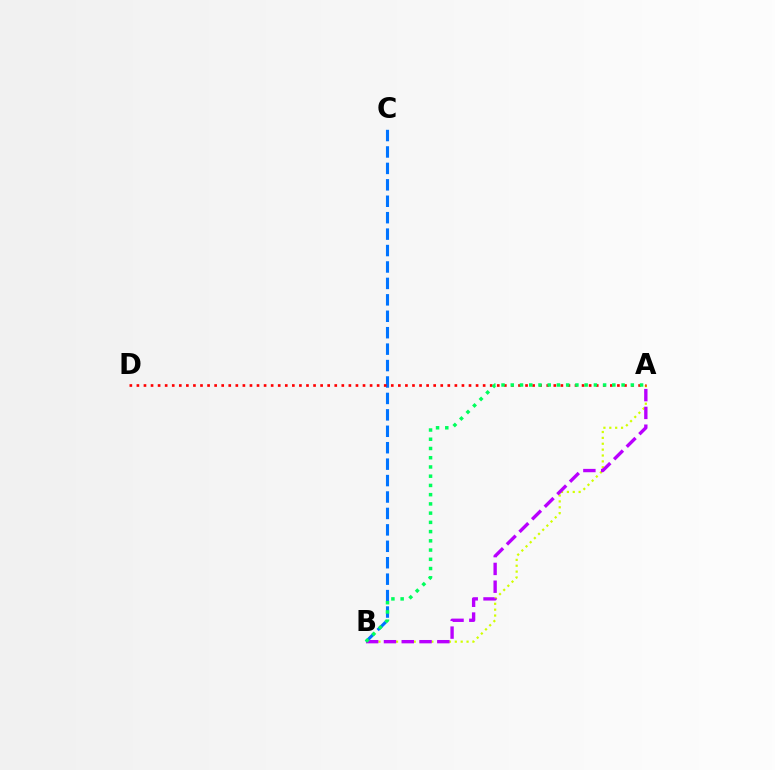{('B', 'C'): [{'color': '#0074ff', 'line_style': 'dashed', 'thickness': 2.23}], ('A', 'B'): [{'color': '#d1ff00', 'line_style': 'dotted', 'thickness': 1.6}, {'color': '#b900ff', 'line_style': 'dashed', 'thickness': 2.42}, {'color': '#00ff5c', 'line_style': 'dotted', 'thickness': 2.51}], ('A', 'D'): [{'color': '#ff0000', 'line_style': 'dotted', 'thickness': 1.92}]}